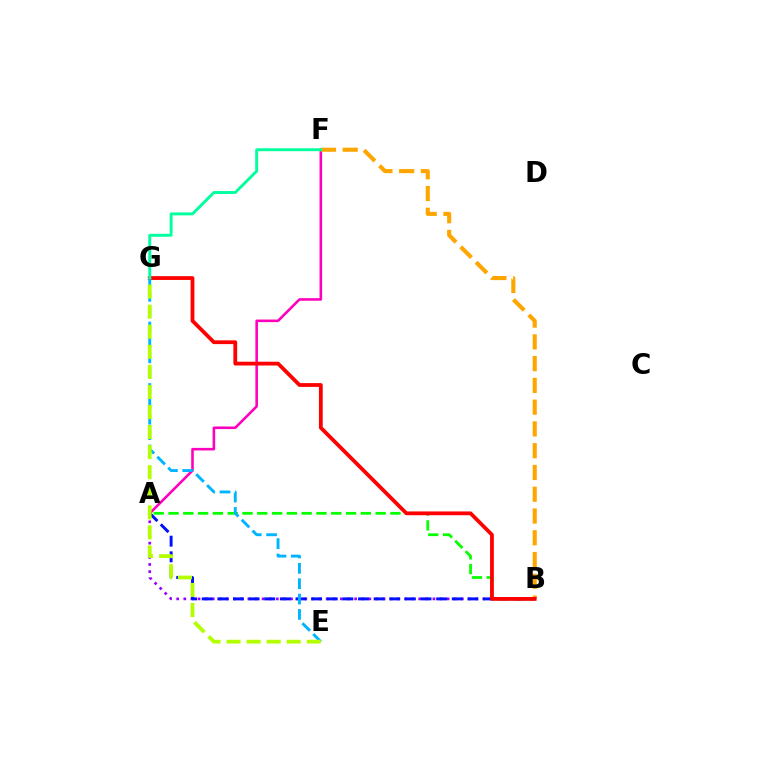{('A', 'F'): [{'color': '#ff00bd', 'line_style': 'solid', 'thickness': 1.86}], ('A', 'B'): [{'color': '#9b00ff', 'line_style': 'dotted', 'thickness': 1.93}, {'color': '#0010ff', 'line_style': 'dashed', 'thickness': 2.12}, {'color': '#08ff00', 'line_style': 'dashed', 'thickness': 2.01}], ('B', 'F'): [{'color': '#ffa500', 'line_style': 'dashed', 'thickness': 2.96}], ('B', 'G'): [{'color': '#ff0000', 'line_style': 'solid', 'thickness': 2.72}], ('F', 'G'): [{'color': '#00ff9d', 'line_style': 'solid', 'thickness': 2.09}], ('E', 'G'): [{'color': '#00b5ff', 'line_style': 'dashed', 'thickness': 2.09}, {'color': '#b3ff00', 'line_style': 'dashed', 'thickness': 2.73}]}